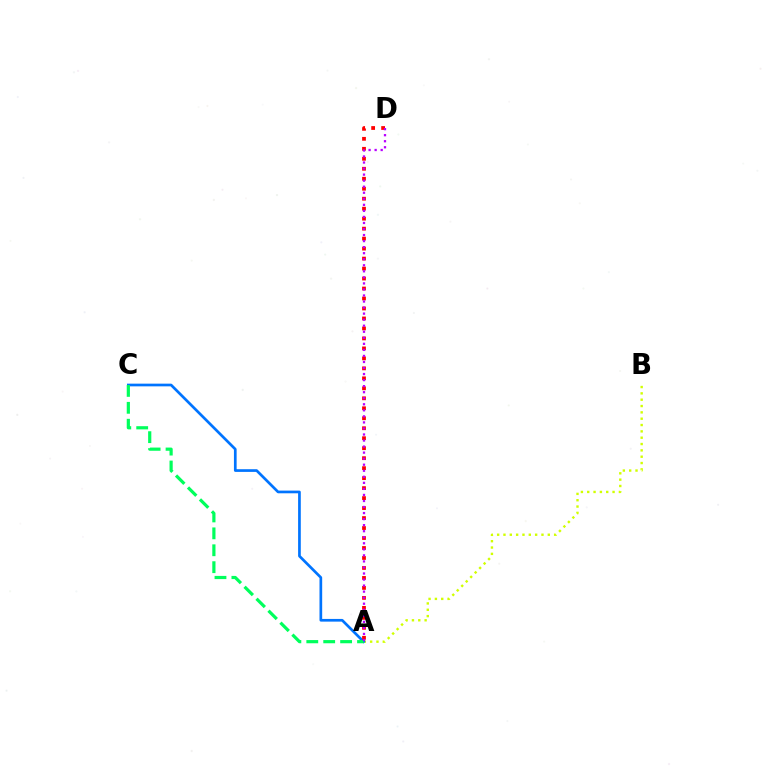{('A', 'B'): [{'color': '#d1ff00', 'line_style': 'dotted', 'thickness': 1.72}], ('A', 'C'): [{'color': '#0074ff', 'line_style': 'solid', 'thickness': 1.94}, {'color': '#00ff5c', 'line_style': 'dashed', 'thickness': 2.3}], ('A', 'D'): [{'color': '#ff0000', 'line_style': 'dotted', 'thickness': 2.71}, {'color': '#b900ff', 'line_style': 'dotted', 'thickness': 1.64}]}